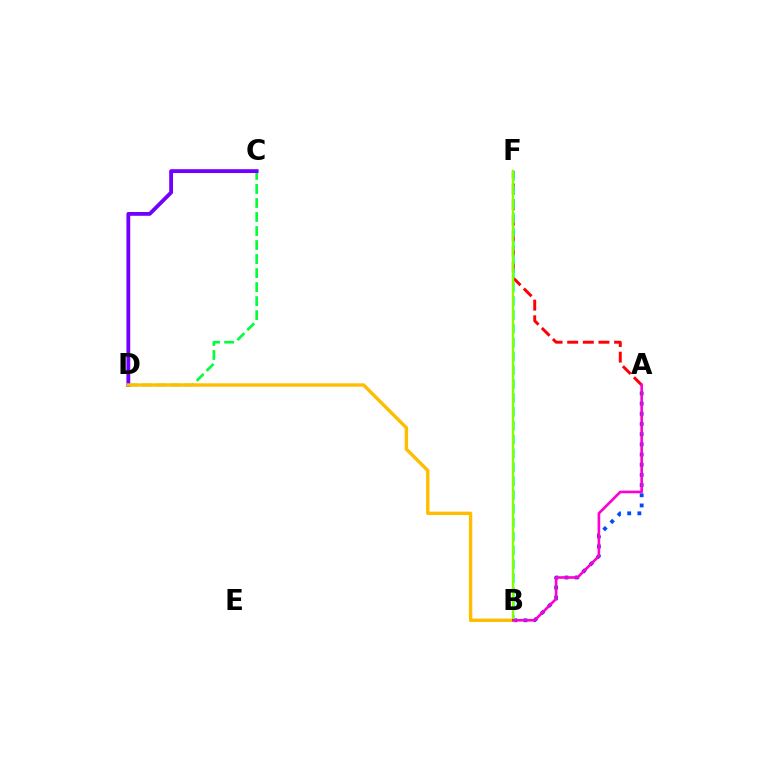{('C', 'D'): [{'color': '#00ff39', 'line_style': 'dashed', 'thickness': 1.9}, {'color': '#7200ff', 'line_style': 'solid', 'thickness': 2.75}], ('A', 'F'): [{'color': '#ff0000', 'line_style': 'dashed', 'thickness': 2.12}], ('A', 'B'): [{'color': '#004bff', 'line_style': 'dotted', 'thickness': 2.77}, {'color': '#ff00cf', 'line_style': 'solid', 'thickness': 1.9}], ('B', 'F'): [{'color': '#00fff6', 'line_style': 'dashed', 'thickness': 1.88}, {'color': '#84ff00', 'line_style': 'solid', 'thickness': 1.72}], ('B', 'D'): [{'color': '#ffbd00', 'line_style': 'solid', 'thickness': 2.44}]}